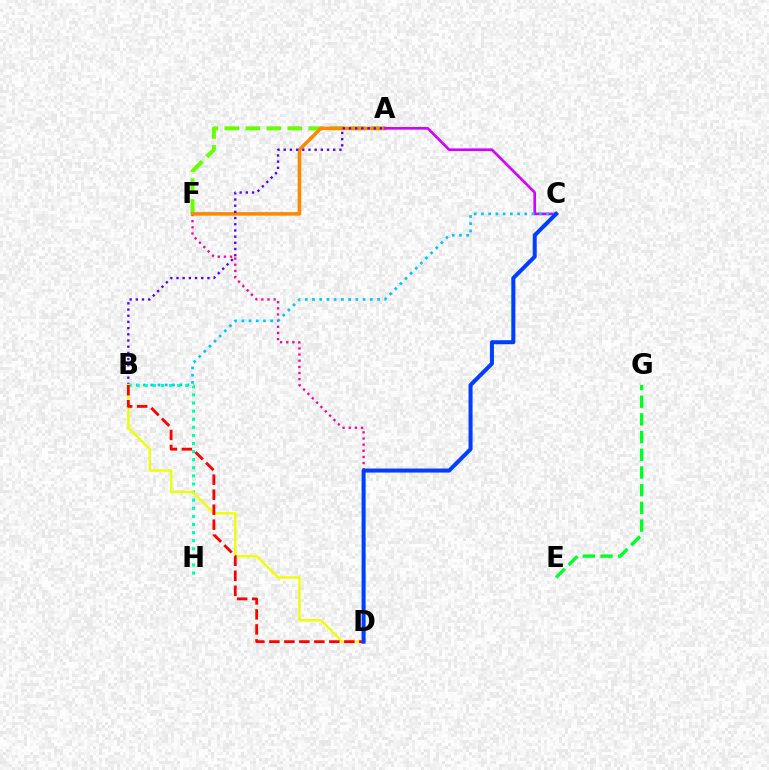{('A', 'F'): [{'color': '#66ff00', 'line_style': 'dashed', 'thickness': 2.85}, {'color': '#ff8800', 'line_style': 'solid', 'thickness': 2.55}], ('E', 'G'): [{'color': '#00ff27', 'line_style': 'dashed', 'thickness': 2.4}], ('D', 'F'): [{'color': '#ff00a0', 'line_style': 'dotted', 'thickness': 1.67}], ('A', 'B'): [{'color': '#4f00ff', 'line_style': 'dotted', 'thickness': 1.68}], ('A', 'C'): [{'color': '#d600ff', 'line_style': 'solid', 'thickness': 1.91}], ('B', 'C'): [{'color': '#00c7ff', 'line_style': 'dotted', 'thickness': 1.96}], ('B', 'H'): [{'color': '#00ffaf', 'line_style': 'dotted', 'thickness': 2.2}], ('B', 'D'): [{'color': '#eeff00', 'line_style': 'solid', 'thickness': 1.73}, {'color': '#ff0000', 'line_style': 'dashed', 'thickness': 2.04}], ('C', 'D'): [{'color': '#003fff', 'line_style': 'solid', 'thickness': 2.9}]}